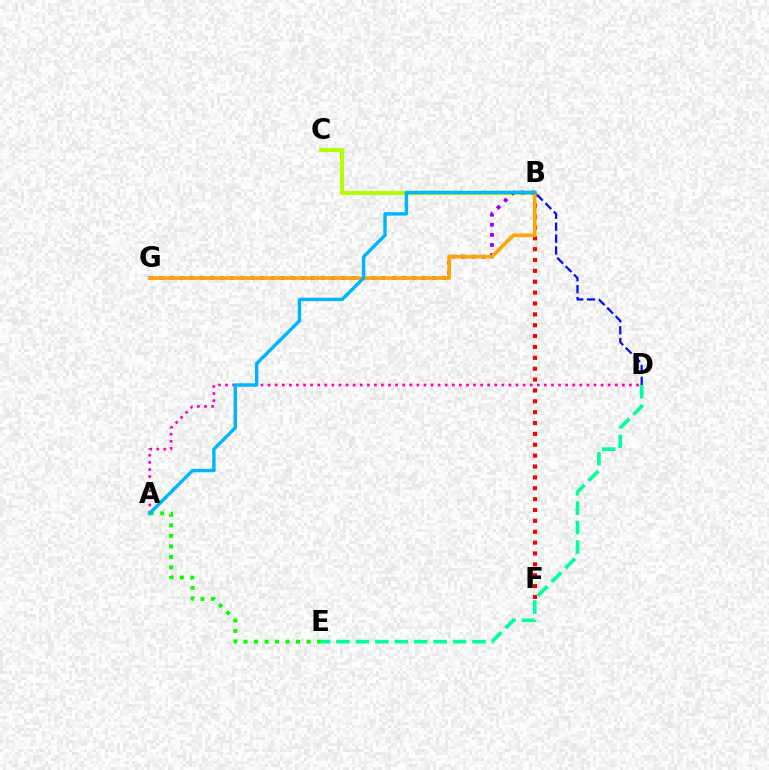{('A', 'D'): [{'color': '#ff00bd', 'line_style': 'dotted', 'thickness': 1.93}], ('B', 'C'): [{'color': '#b3ff00', 'line_style': 'solid', 'thickness': 2.94}], ('B', 'D'): [{'color': '#0010ff', 'line_style': 'dashed', 'thickness': 1.62}], ('D', 'E'): [{'color': '#00ff9d', 'line_style': 'dashed', 'thickness': 2.64}], ('B', 'G'): [{'color': '#9b00ff', 'line_style': 'dotted', 'thickness': 2.74}, {'color': '#ffa500', 'line_style': 'solid', 'thickness': 2.61}], ('B', 'F'): [{'color': '#ff0000', 'line_style': 'dotted', 'thickness': 2.95}], ('A', 'E'): [{'color': '#08ff00', 'line_style': 'dotted', 'thickness': 2.85}], ('A', 'B'): [{'color': '#00b5ff', 'line_style': 'solid', 'thickness': 2.46}]}